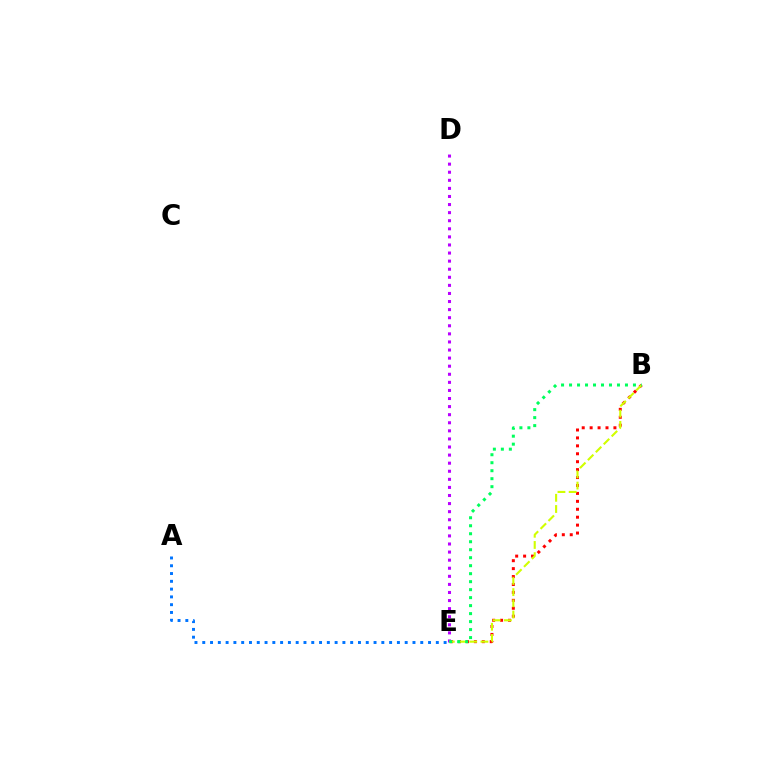{('B', 'E'): [{'color': '#ff0000', 'line_style': 'dotted', 'thickness': 2.15}, {'color': '#d1ff00', 'line_style': 'dashed', 'thickness': 1.52}, {'color': '#00ff5c', 'line_style': 'dotted', 'thickness': 2.17}], ('A', 'E'): [{'color': '#0074ff', 'line_style': 'dotted', 'thickness': 2.12}], ('D', 'E'): [{'color': '#b900ff', 'line_style': 'dotted', 'thickness': 2.2}]}